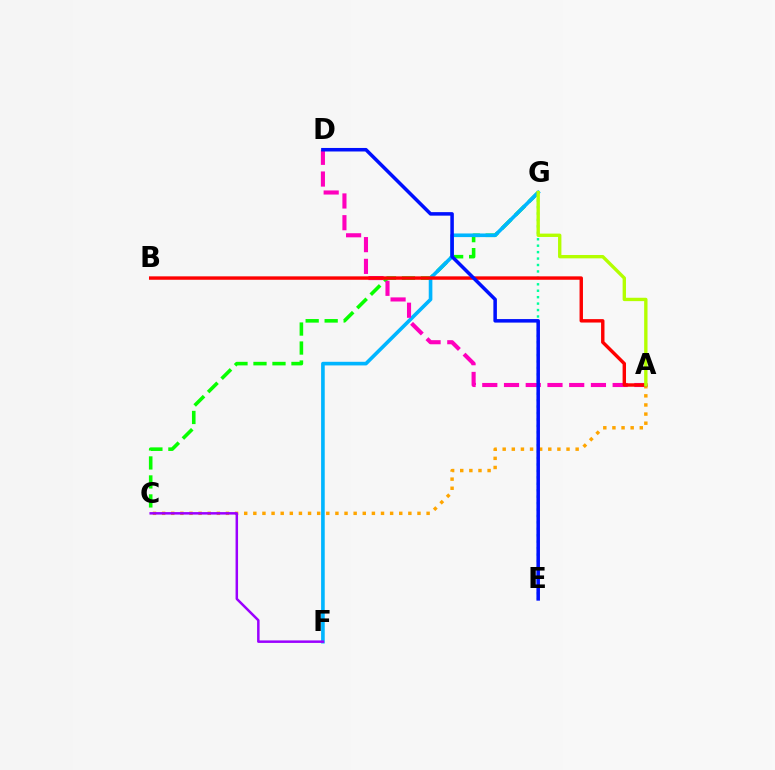{('A', 'C'): [{'color': '#ffa500', 'line_style': 'dotted', 'thickness': 2.48}], ('E', 'G'): [{'color': '#00ff9d', 'line_style': 'dotted', 'thickness': 1.75}], ('C', 'G'): [{'color': '#08ff00', 'line_style': 'dashed', 'thickness': 2.58}], ('F', 'G'): [{'color': '#00b5ff', 'line_style': 'solid', 'thickness': 2.62}], ('A', 'D'): [{'color': '#ff00bd', 'line_style': 'dashed', 'thickness': 2.95}], ('A', 'B'): [{'color': '#ff0000', 'line_style': 'solid', 'thickness': 2.46}], ('D', 'E'): [{'color': '#0010ff', 'line_style': 'solid', 'thickness': 2.54}], ('C', 'F'): [{'color': '#9b00ff', 'line_style': 'solid', 'thickness': 1.8}], ('A', 'G'): [{'color': '#b3ff00', 'line_style': 'solid', 'thickness': 2.42}]}